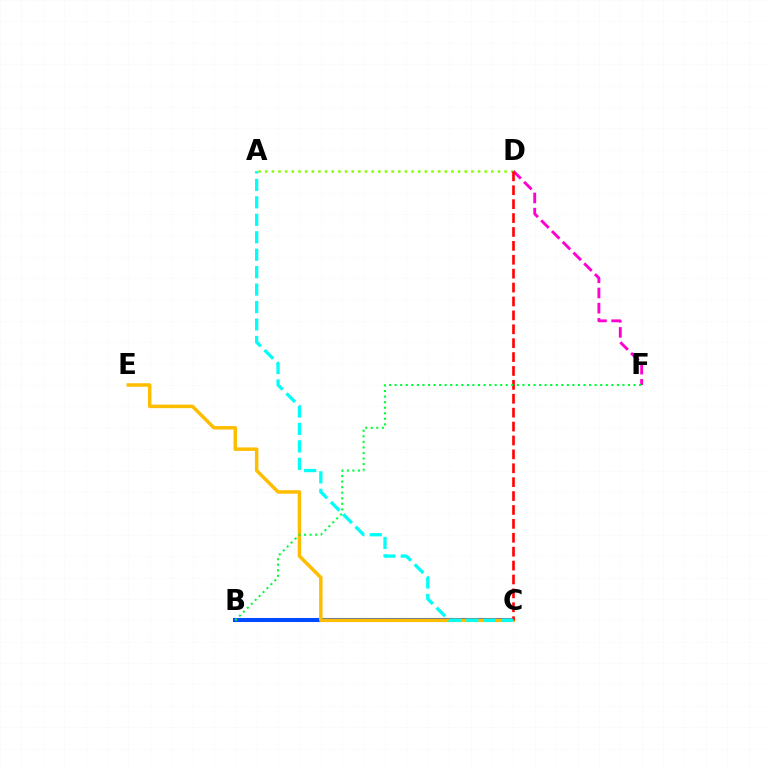{('B', 'C'): [{'color': '#7200ff', 'line_style': 'dashed', 'thickness': 1.65}, {'color': '#004bff', 'line_style': 'solid', 'thickness': 2.93}], ('D', 'F'): [{'color': '#ff00cf', 'line_style': 'dashed', 'thickness': 2.06}], ('C', 'E'): [{'color': '#ffbd00', 'line_style': 'solid', 'thickness': 2.52}], ('A', 'D'): [{'color': '#84ff00', 'line_style': 'dotted', 'thickness': 1.81}], ('C', 'D'): [{'color': '#ff0000', 'line_style': 'dashed', 'thickness': 1.89}], ('A', 'C'): [{'color': '#00fff6', 'line_style': 'dashed', 'thickness': 2.37}], ('B', 'F'): [{'color': '#00ff39', 'line_style': 'dotted', 'thickness': 1.51}]}